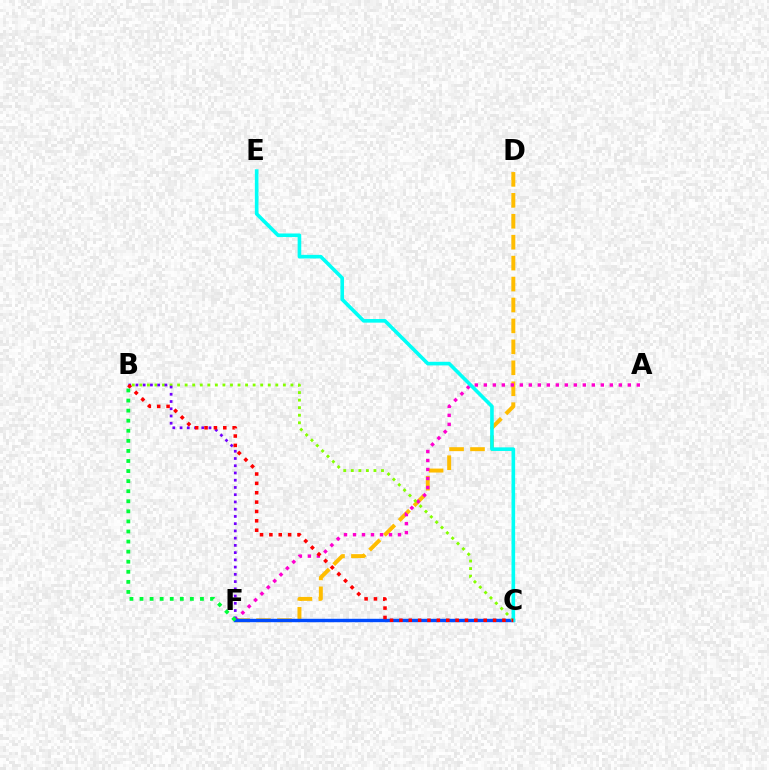{('D', 'F'): [{'color': '#ffbd00', 'line_style': 'dashed', 'thickness': 2.84}], ('A', 'F'): [{'color': '#ff00cf', 'line_style': 'dotted', 'thickness': 2.44}], ('C', 'F'): [{'color': '#004bff', 'line_style': 'solid', 'thickness': 2.46}], ('B', 'C'): [{'color': '#84ff00', 'line_style': 'dotted', 'thickness': 2.05}, {'color': '#ff0000', 'line_style': 'dotted', 'thickness': 2.55}], ('B', 'F'): [{'color': '#7200ff', 'line_style': 'dotted', 'thickness': 1.97}, {'color': '#00ff39', 'line_style': 'dotted', 'thickness': 2.74}], ('C', 'E'): [{'color': '#00fff6', 'line_style': 'solid', 'thickness': 2.6}]}